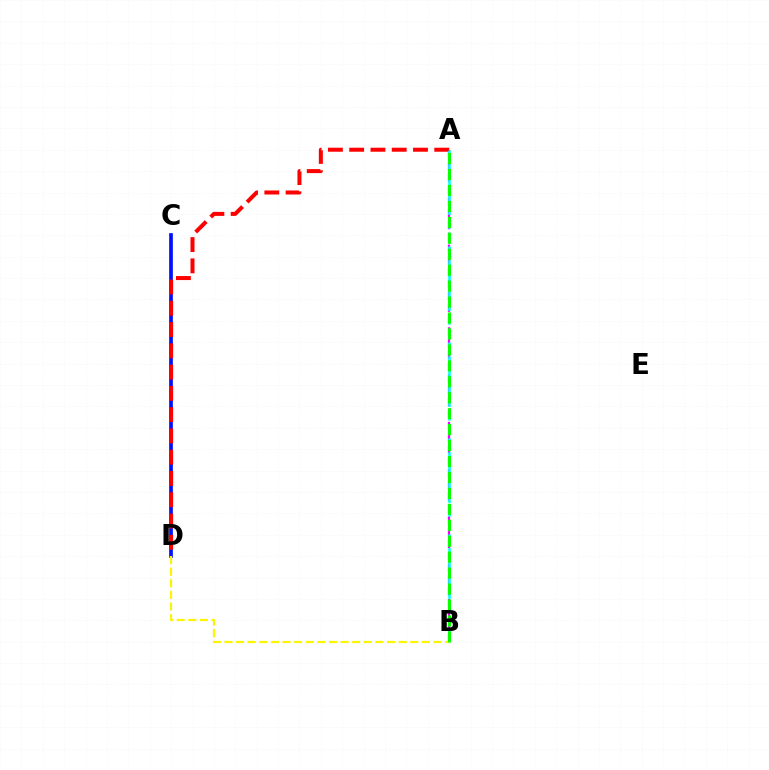{('A', 'B'): [{'color': '#ee00ff', 'line_style': 'dashed', 'thickness': 1.61}, {'color': '#00fff6', 'line_style': 'dashed', 'thickness': 1.86}, {'color': '#08ff00', 'line_style': 'dashed', 'thickness': 2.17}], ('C', 'D'): [{'color': '#0010ff', 'line_style': 'solid', 'thickness': 2.66}], ('B', 'D'): [{'color': '#fcf500', 'line_style': 'dashed', 'thickness': 1.58}], ('A', 'D'): [{'color': '#ff0000', 'line_style': 'dashed', 'thickness': 2.89}]}